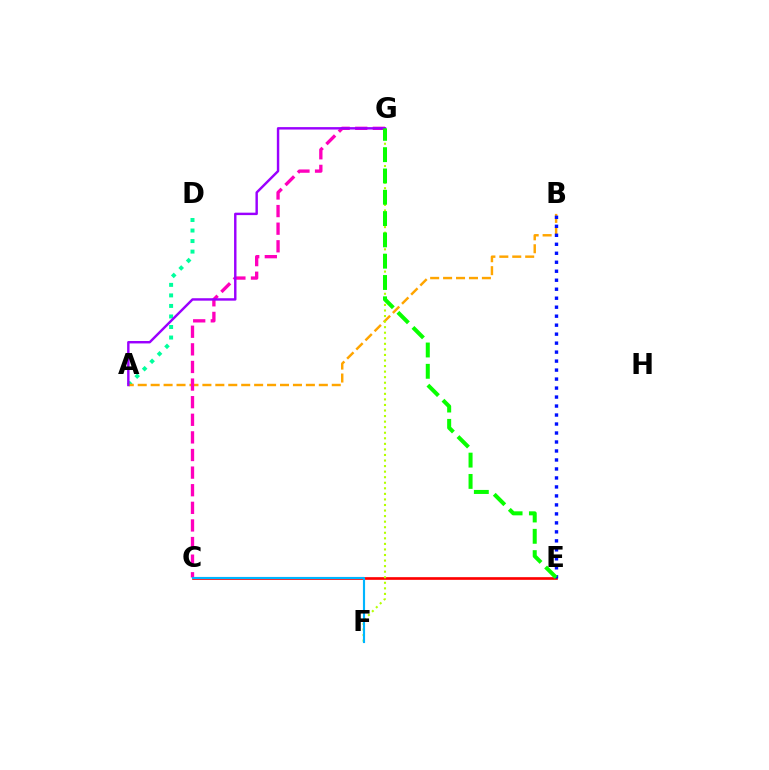{('A', 'D'): [{'color': '#00ff9d', 'line_style': 'dotted', 'thickness': 2.86}], ('A', 'B'): [{'color': '#ffa500', 'line_style': 'dashed', 'thickness': 1.76}], ('C', 'E'): [{'color': '#ff0000', 'line_style': 'solid', 'thickness': 1.93}], ('C', 'G'): [{'color': '#ff00bd', 'line_style': 'dashed', 'thickness': 2.39}], ('F', 'G'): [{'color': '#b3ff00', 'line_style': 'dotted', 'thickness': 1.51}], ('B', 'E'): [{'color': '#0010ff', 'line_style': 'dotted', 'thickness': 2.44}], ('C', 'F'): [{'color': '#00b5ff', 'line_style': 'solid', 'thickness': 1.55}], ('A', 'G'): [{'color': '#9b00ff', 'line_style': 'solid', 'thickness': 1.75}], ('E', 'G'): [{'color': '#08ff00', 'line_style': 'dashed', 'thickness': 2.89}]}